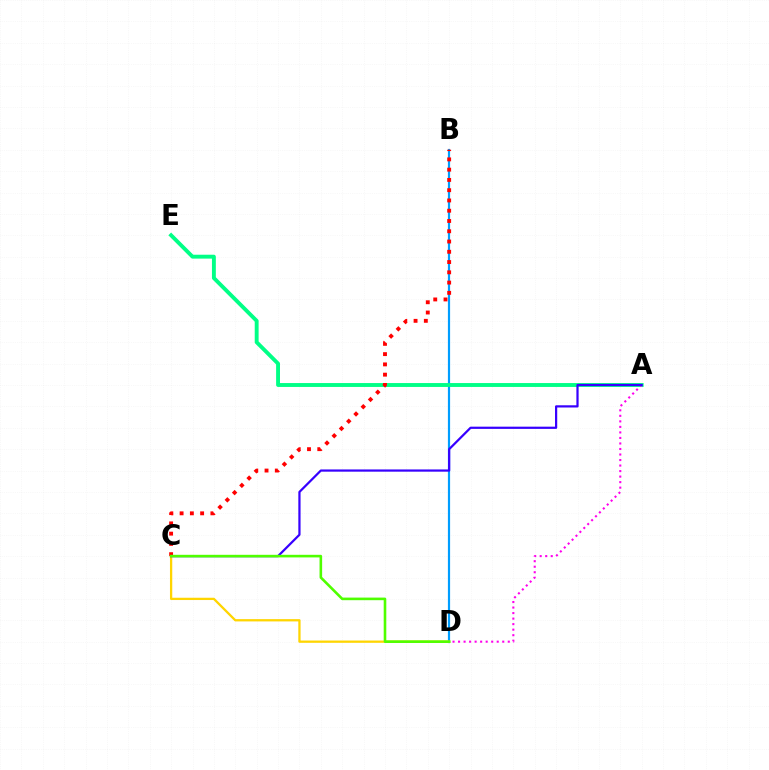{('B', 'D'): [{'color': '#009eff', 'line_style': 'solid', 'thickness': 1.58}], ('A', 'E'): [{'color': '#00ff86', 'line_style': 'solid', 'thickness': 2.8}], ('B', 'C'): [{'color': '#ff0000', 'line_style': 'dotted', 'thickness': 2.79}], ('A', 'D'): [{'color': '#ff00ed', 'line_style': 'dotted', 'thickness': 1.5}], ('C', 'D'): [{'color': '#ffd500', 'line_style': 'solid', 'thickness': 1.64}, {'color': '#4fff00', 'line_style': 'solid', 'thickness': 1.88}], ('A', 'C'): [{'color': '#3700ff', 'line_style': 'solid', 'thickness': 1.6}]}